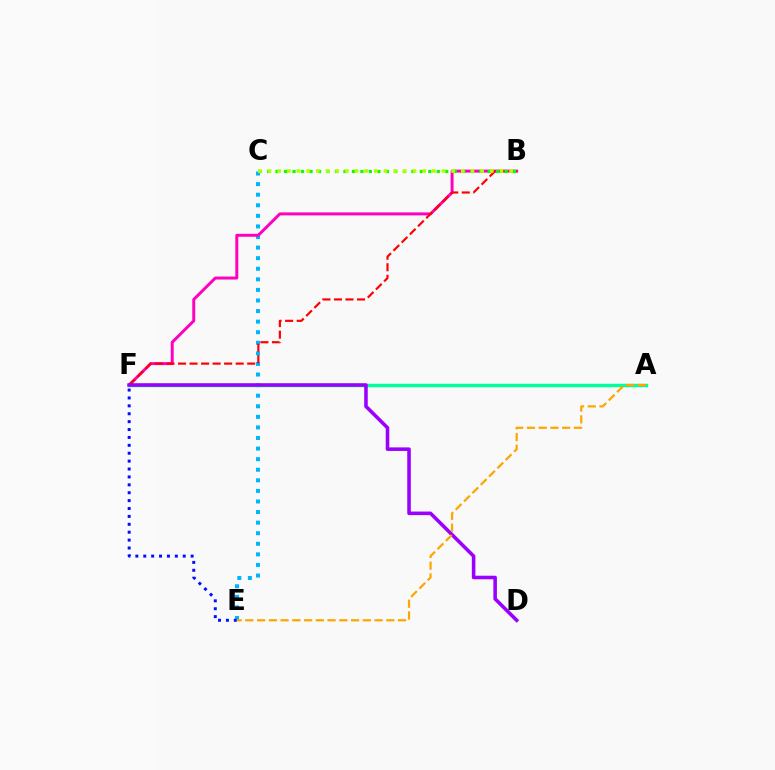{('C', 'E'): [{'color': '#00b5ff', 'line_style': 'dotted', 'thickness': 2.87}], ('B', 'F'): [{'color': '#ff00bd', 'line_style': 'solid', 'thickness': 2.13}, {'color': '#ff0000', 'line_style': 'dashed', 'thickness': 1.57}], ('E', 'F'): [{'color': '#0010ff', 'line_style': 'dotted', 'thickness': 2.15}], ('A', 'F'): [{'color': '#00ff9d', 'line_style': 'solid', 'thickness': 2.47}], ('B', 'C'): [{'color': '#08ff00', 'line_style': 'dotted', 'thickness': 2.31}, {'color': '#b3ff00', 'line_style': 'dotted', 'thickness': 2.63}], ('D', 'F'): [{'color': '#9b00ff', 'line_style': 'solid', 'thickness': 2.57}], ('A', 'E'): [{'color': '#ffa500', 'line_style': 'dashed', 'thickness': 1.6}]}